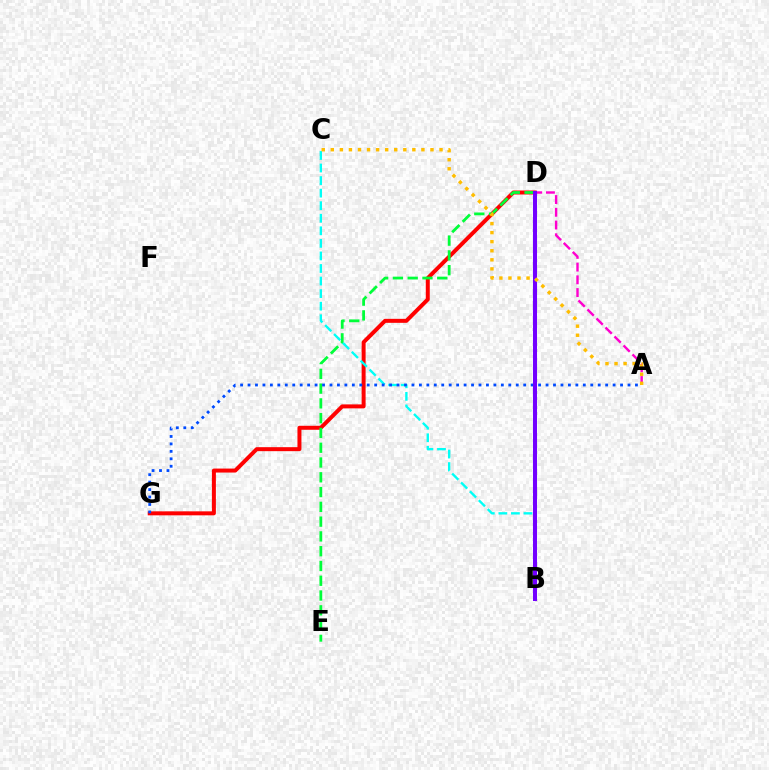{('A', 'D'): [{'color': '#ff00cf', 'line_style': 'dashed', 'thickness': 1.73}], ('B', 'D'): [{'color': '#84ff00', 'line_style': 'solid', 'thickness': 1.95}, {'color': '#7200ff', 'line_style': 'solid', 'thickness': 2.91}], ('D', 'G'): [{'color': '#ff0000', 'line_style': 'solid', 'thickness': 2.87}], ('D', 'E'): [{'color': '#00ff39', 'line_style': 'dashed', 'thickness': 2.01}], ('B', 'C'): [{'color': '#00fff6', 'line_style': 'dashed', 'thickness': 1.71}], ('A', 'G'): [{'color': '#004bff', 'line_style': 'dotted', 'thickness': 2.02}], ('A', 'C'): [{'color': '#ffbd00', 'line_style': 'dotted', 'thickness': 2.46}]}